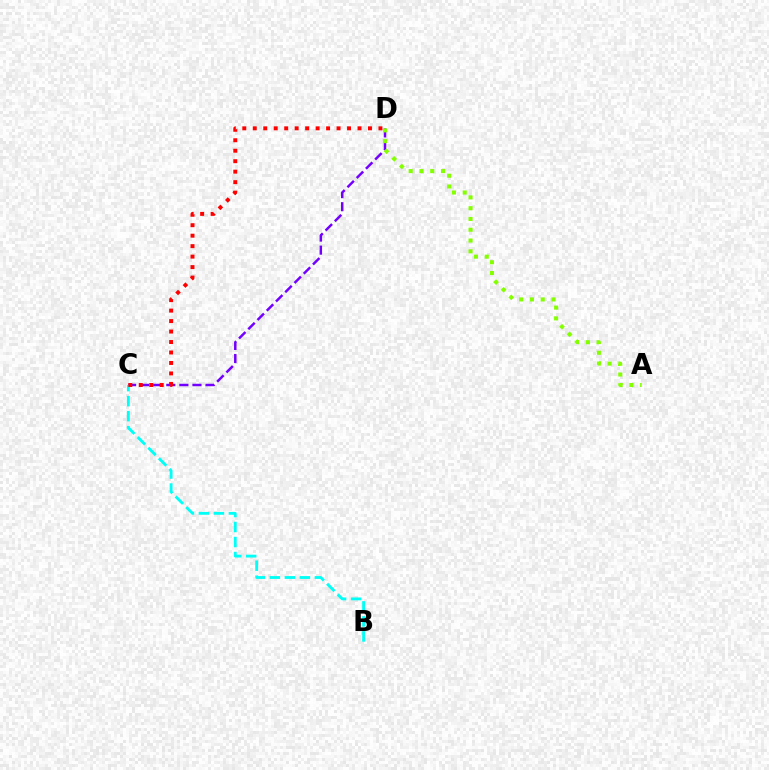{('C', 'D'): [{'color': '#7200ff', 'line_style': 'dashed', 'thickness': 1.78}, {'color': '#ff0000', 'line_style': 'dotted', 'thickness': 2.85}], ('A', 'D'): [{'color': '#84ff00', 'line_style': 'dotted', 'thickness': 2.93}], ('B', 'C'): [{'color': '#00fff6', 'line_style': 'dashed', 'thickness': 2.04}]}